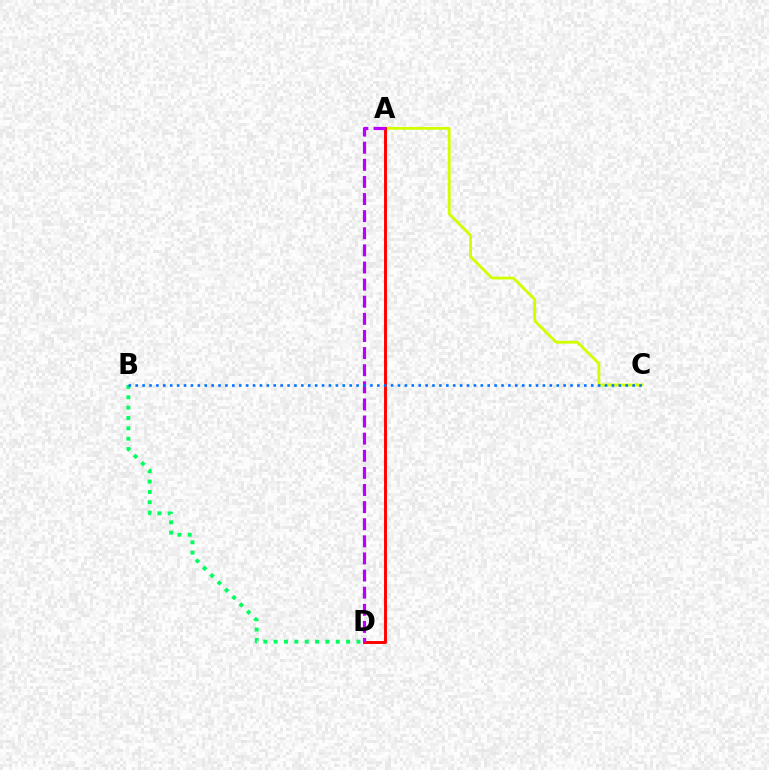{('B', 'D'): [{'color': '#00ff5c', 'line_style': 'dotted', 'thickness': 2.81}], ('A', 'C'): [{'color': '#d1ff00', 'line_style': 'solid', 'thickness': 2.03}], ('A', 'D'): [{'color': '#ff0000', 'line_style': 'solid', 'thickness': 2.11}, {'color': '#b900ff', 'line_style': 'dashed', 'thickness': 2.32}], ('B', 'C'): [{'color': '#0074ff', 'line_style': 'dotted', 'thickness': 1.88}]}